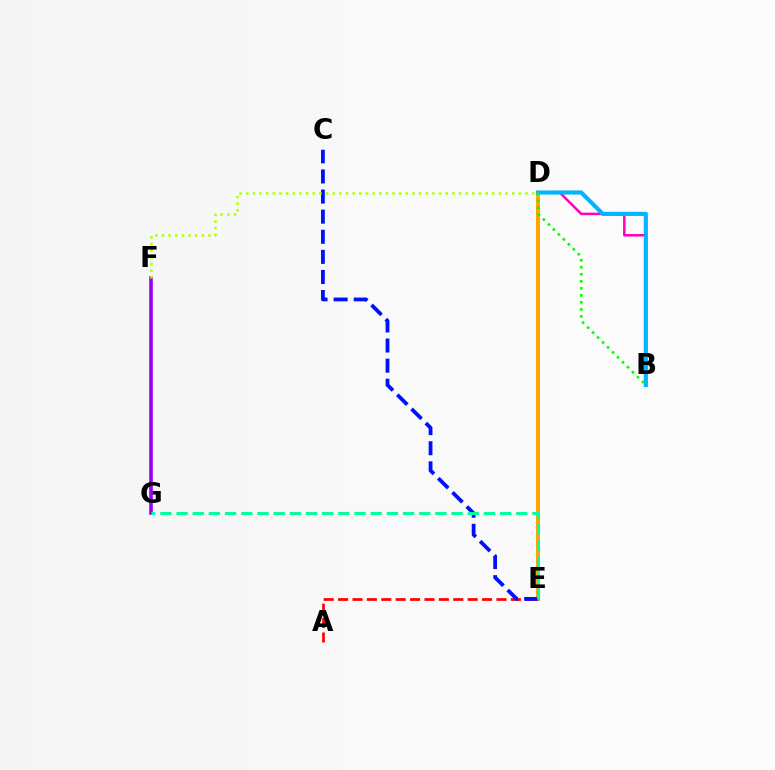{('D', 'E'): [{'color': '#ffa500', 'line_style': 'solid', 'thickness': 2.87}], ('B', 'D'): [{'color': '#ff00bd', 'line_style': 'solid', 'thickness': 1.81}, {'color': '#00b5ff', 'line_style': 'solid', 'thickness': 2.97}, {'color': '#08ff00', 'line_style': 'dotted', 'thickness': 1.91}], ('A', 'E'): [{'color': '#ff0000', 'line_style': 'dashed', 'thickness': 1.96}], ('C', 'E'): [{'color': '#0010ff', 'line_style': 'dashed', 'thickness': 2.73}], ('F', 'G'): [{'color': '#9b00ff', 'line_style': 'solid', 'thickness': 2.59}], ('D', 'F'): [{'color': '#b3ff00', 'line_style': 'dotted', 'thickness': 1.81}], ('E', 'G'): [{'color': '#00ff9d', 'line_style': 'dashed', 'thickness': 2.2}]}